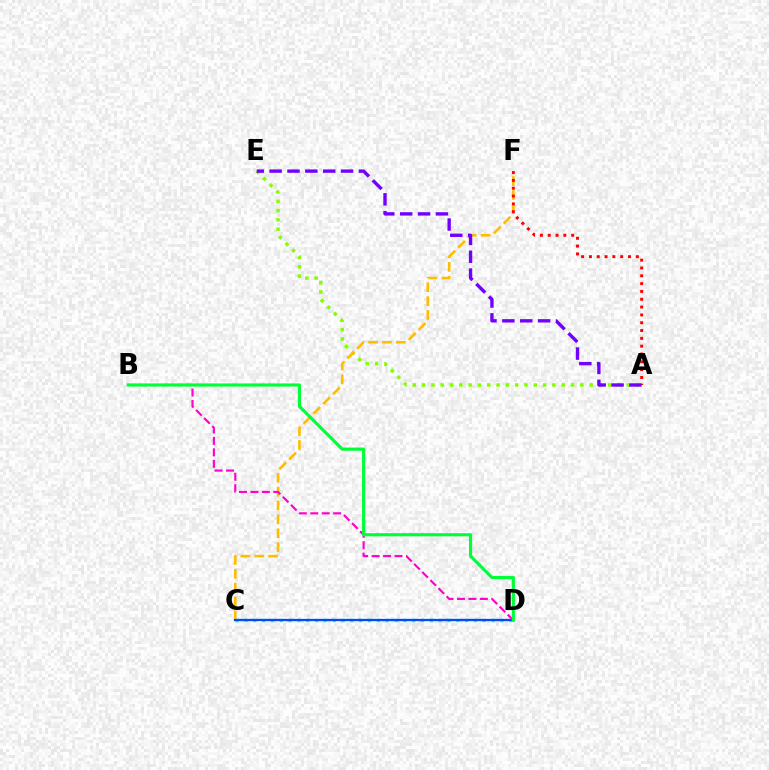{('A', 'E'): [{'color': '#84ff00', 'line_style': 'dotted', 'thickness': 2.53}, {'color': '#7200ff', 'line_style': 'dashed', 'thickness': 2.43}], ('C', 'F'): [{'color': '#ffbd00', 'line_style': 'dashed', 'thickness': 1.89}], ('C', 'D'): [{'color': '#00fff6', 'line_style': 'dotted', 'thickness': 2.4}, {'color': '#004bff', 'line_style': 'solid', 'thickness': 1.67}], ('A', 'F'): [{'color': '#ff0000', 'line_style': 'dotted', 'thickness': 2.13}], ('B', 'D'): [{'color': '#ff00cf', 'line_style': 'dashed', 'thickness': 1.56}, {'color': '#00ff39', 'line_style': 'solid', 'thickness': 2.27}]}